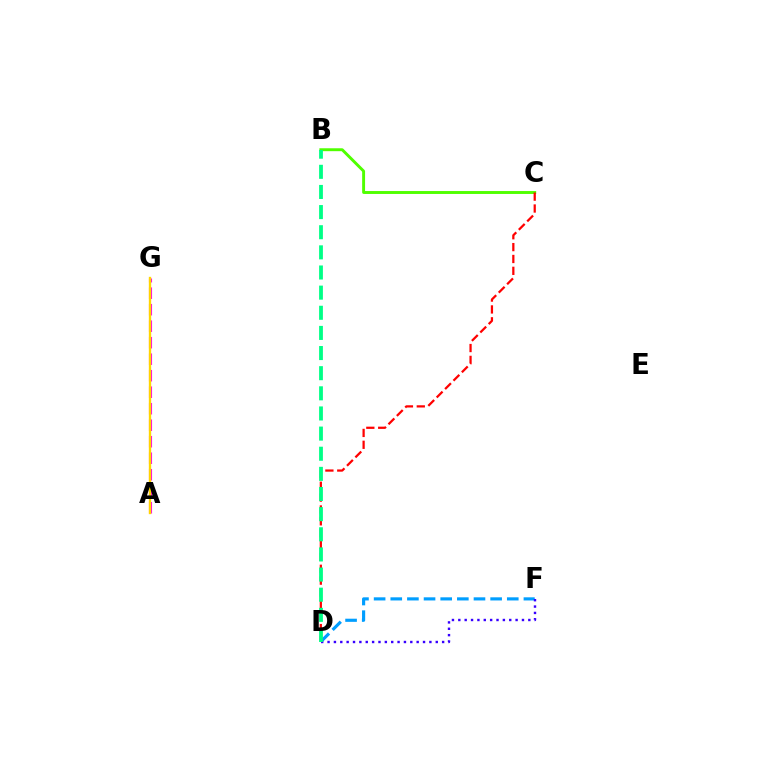{('B', 'C'): [{'color': '#4fff00', 'line_style': 'solid', 'thickness': 2.1}], ('A', 'G'): [{'color': '#ff00ed', 'line_style': 'dashed', 'thickness': 2.24}, {'color': '#ffd500', 'line_style': 'solid', 'thickness': 1.69}], ('D', 'F'): [{'color': '#009eff', 'line_style': 'dashed', 'thickness': 2.26}, {'color': '#3700ff', 'line_style': 'dotted', 'thickness': 1.73}], ('C', 'D'): [{'color': '#ff0000', 'line_style': 'dashed', 'thickness': 1.61}], ('B', 'D'): [{'color': '#00ff86', 'line_style': 'dashed', 'thickness': 2.74}]}